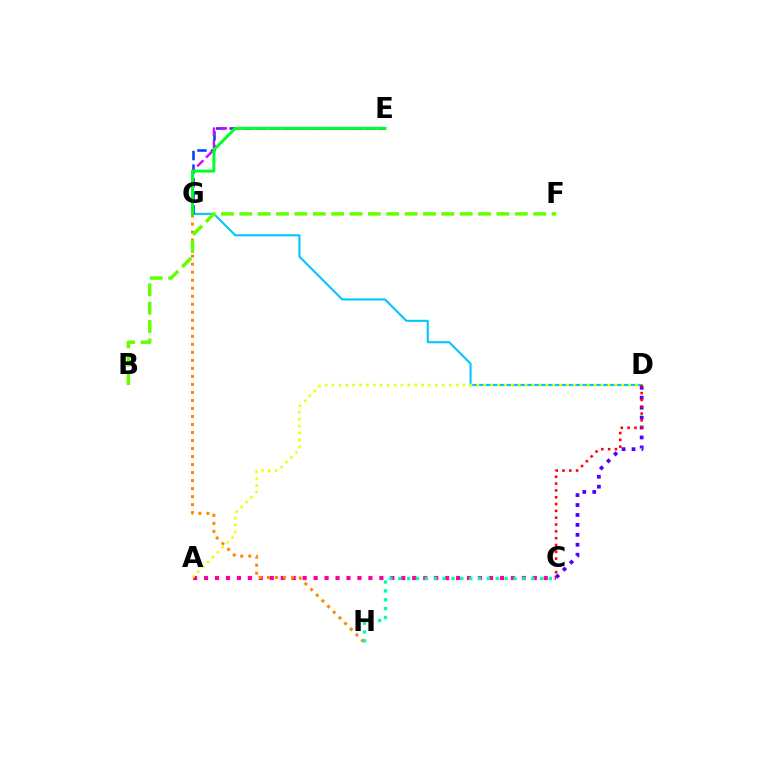{('D', 'G'): [{'color': '#00c7ff', 'line_style': 'solid', 'thickness': 1.51}], ('A', 'C'): [{'color': '#ff00a0', 'line_style': 'dotted', 'thickness': 2.98}], ('G', 'H'): [{'color': '#ff8800', 'line_style': 'dotted', 'thickness': 2.18}], ('C', 'D'): [{'color': '#4f00ff', 'line_style': 'dotted', 'thickness': 2.7}, {'color': '#ff0000', 'line_style': 'dotted', 'thickness': 1.85}], ('E', 'G'): [{'color': '#003fff', 'line_style': 'dashed', 'thickness': 1.84}, {'color': '#d600ff', 'line_style': 'dashed', 'thickness': 1.68}, {'color': '#00ff27', 'line_style': 'solid', 'thickness': 2.15}], ('B', 'F'): [{'color': '#66ff00', 'line_style': 'dashed', 'thickness': 2.49}], ('C', 'H'): [{'color': '#00ffaf', 'line_style': 'dotted', 'thickness': 2.41}], ('A', 'D'): [{'color': '#eeff00', 'line_style': 'dotted', 'thickness': 1.87}]}